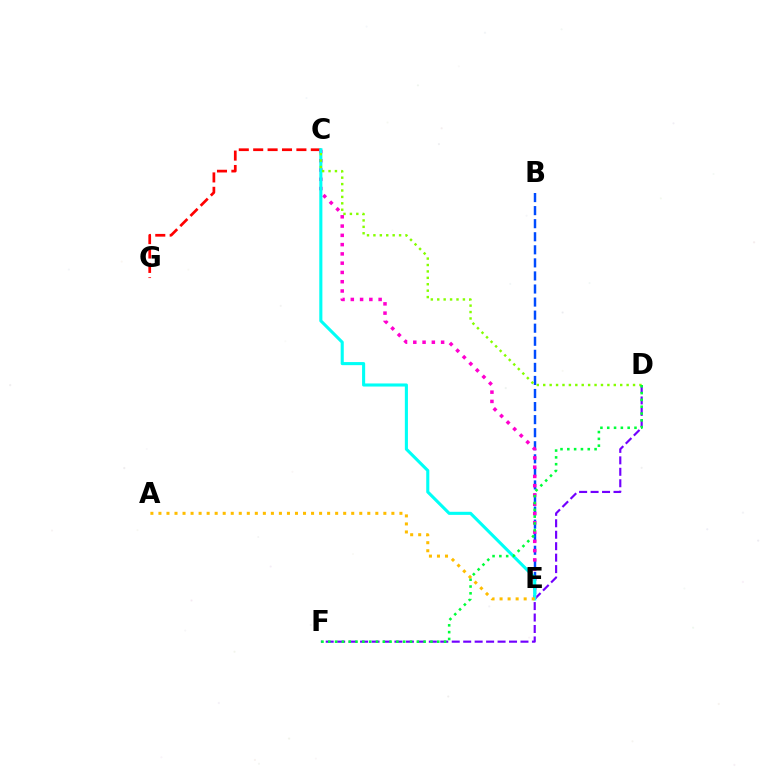{('B', 'E'): [{'color': '#004bff', 'line_style': 'dashed', 'thickness': 1.77}], ('C', 'G'): [{'color': '#ff0000', 'line_style': 'dashed', 'thickness': 1.96}], ('D', 'F'): [{'color': '#7200ff', 'line_style': 'dashed', 'thickness': 1.56}, {'color': '#00ff39', 'line_style': 'dotted', 'thickness': 1.85}], ('C', 'E'): [{'color': '#ff00cf', 'line_style': 'dotted', 'thickness': 2.52}, {'color': '#00fff6', 'line_style': 'solid', 'thickness': 2.22}], ('C', 'D'): [{'color': '#84ff00', 'line_style': 'dotted', 'thickness': 1.74}], ('A', 'E'): [{'color': '#ffbd00', 'line_style': 'dotted', 'thickness': 2.18}]}